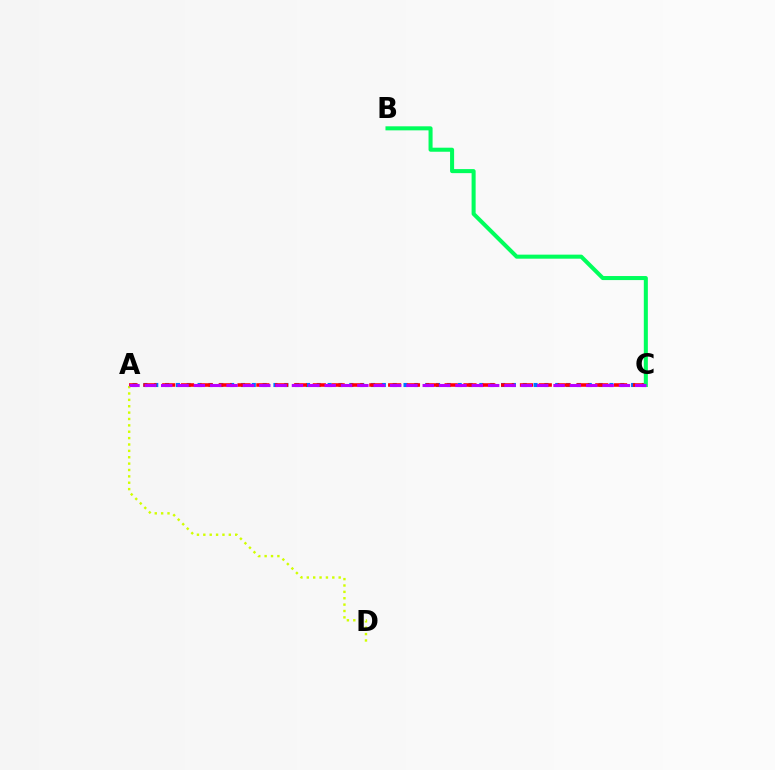{('A', 'C'): [{'color': '#0074ff', 'line_style': 'dotted', 'thickness': 2.94}, {'color': '#ff0000', 'line_style': 'dashed', 'thickness': 2.56}, {'color': '#b900ff', 'line_style': 'dashed', 'thickness': 2.22}], ('A', 'D'): [{'color': '#d1ff00', 'line_style': 'dotted', 'thickness': 1.73}], ('B', 'C'): [{'color': '#00ff5c', 'line_style': 'solid', 'thickness': 2.91}]}